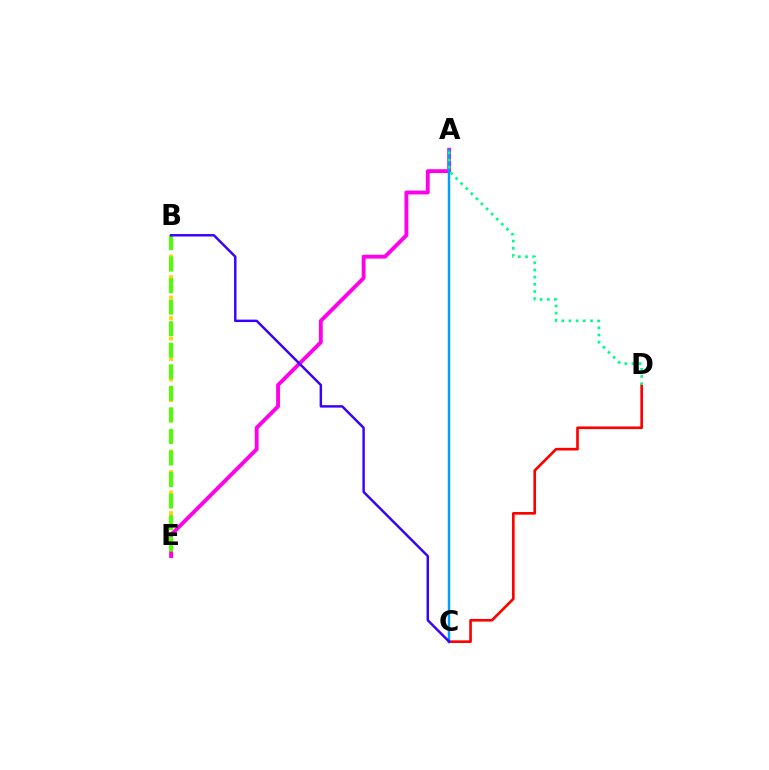{('B', 'E'): [{'color': '#ffd500', 'line_style': 'dotted', 'thickness': 2.79}, {'color': '#4fff00', 'line_style': 'dashed', 'thickness': 2.93}], ('C', 'D'): [{'color': '#ff0000', 'line_style': 'solid', 'thickness': 1.9}], ('A', 'E'): [{'color': '#ff00ed', 'line_style': 'solid', 'thickness': 2.77}], ('A', 'C'): [{'color': '#009eff', 'line_style': 'solid', 'thickness': 1.77}], ('B', 'C'): [{'color': '#3700ff', 'line_style': 'solid', 'thickness': 1.76}], ('A', 'D'): [{'color': '#00ff86', 'line_style': 'dotted', 'thickness': 1.95}]}